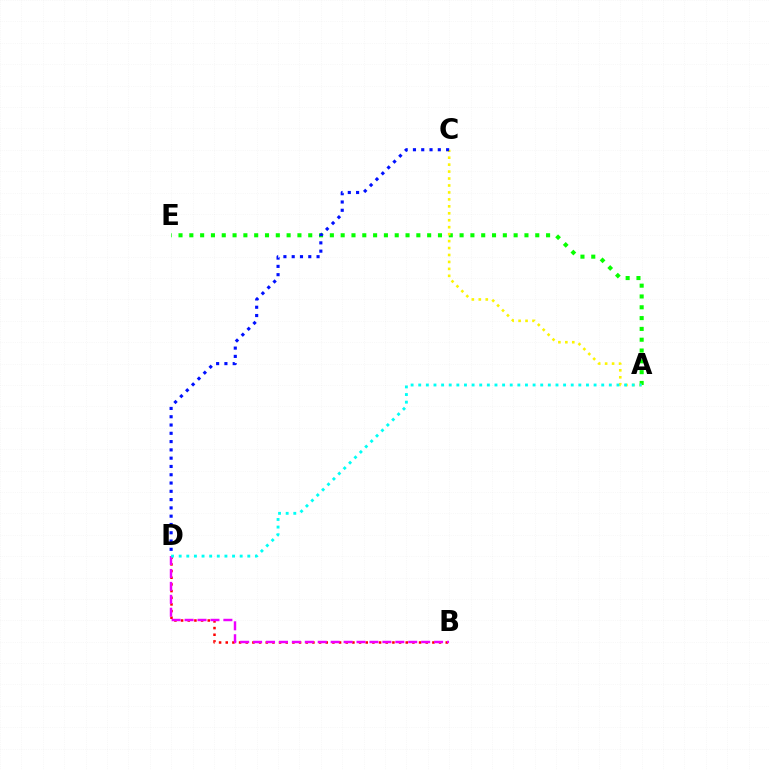{('A', 'E'): [{'color': '#08ff00', 'line_style': 'dotted', 'thickness': 2.94}], ('B', 'D'): [{'color': '#ff0000', 'line_style': 'dotted', 'thickness': 1.81}, {'color': '#ee00ff', 'line_style': 'dashed', 'thickness': 1.76}], ('A', 'C'): [{'color': '#fcf500', 'line_style': 'dotted', 'thickness': 1.89}], ('C', 'D'): [{'color': '#0010ff', 'line_style': 'dotted', 'thickness': 2.25}], ('A', 'D'): [{'color': '#00fff6', 'line_style': 'dotted', 'thickness': 2.07}]}